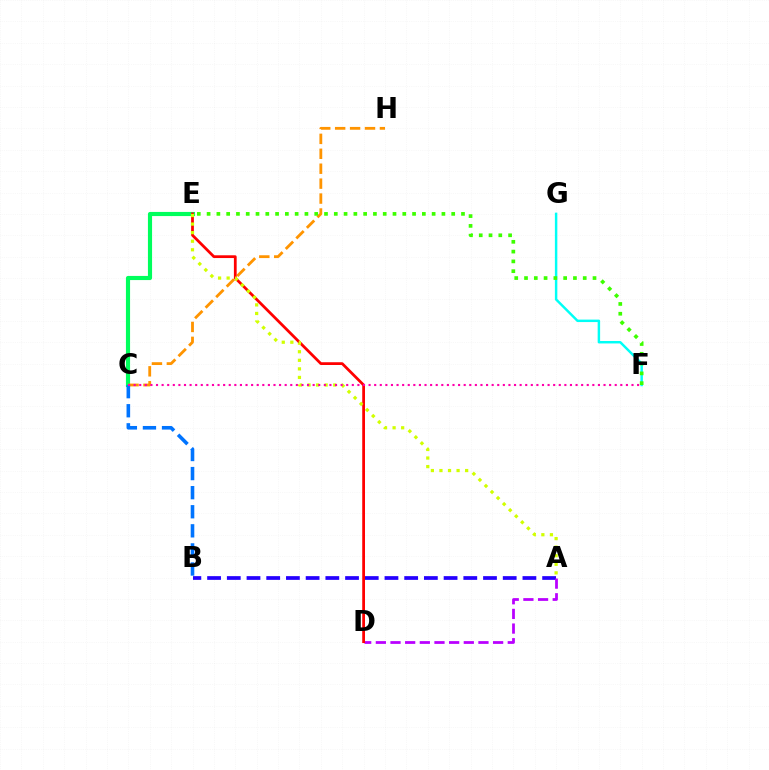{('C', 'E'): [{'color': '#00ff5c', 'line_style': 'solid', 'thickness': 2.98}], ('A', 'B'): [{'color': '#2500ff', 'line_style': 'dashed', 'thickness': 2.68}], ('A', 'D'): [{'color': '#b900ff', 'line_style': 'dashed', 'thickness': 1.99}], ('C', 'H'): [{'color': '#ff9400', 'line_style': 'dashed', 'thickness': 2.03}], ('D', 'E'): [{'color': '#ff0000', 'line_style': 'solid', 'thickness': 1.99}], ('F', 'G'): [{'color': '#00fff6', 'line_style': 'solid', 'thickness': 1.77}], ('B', 'C'): [{'color': '#0074ff', 'line_style': 'dashed', 'thickness': 2.59}], ('A', 'E'): [{'color': '#d1ff00', 'line_style': 'dotted', 'thickness': 2.33}], ('C', 'F'): [{'color': '#ff00ac', 'line_style': 'dotted', 'thickness': 1.52}], ('E', 'F'): [{'color': '#3dff00', 'line_style': 'dotted', 'thickness': 2.66}]}